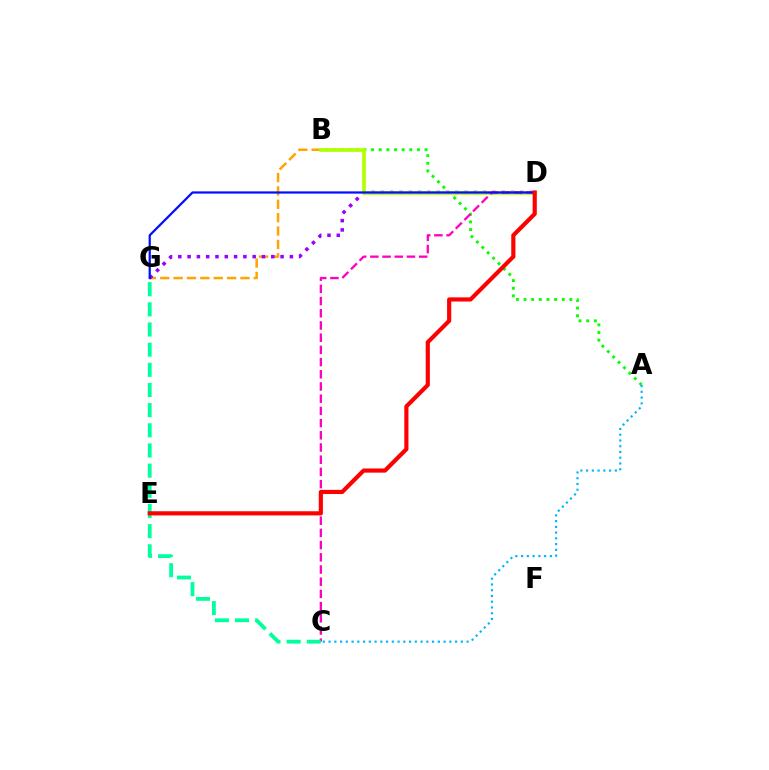{('B', 'G'): [{'color': '#ffa500', 'line_style': 'dashed', 'thickness': 1.81}], ('A', 'B'): [{'color': '#08ff00', 'line_style': 'dotted', 'thickness': 2.08}], ('D', 'G'): [{'color': '#9b00ff', 'line_style': 'dotted', 'thickness': 2.53}, {'color': '#0010ff', 'line_style': 'solid', 'thickness': 1.61}], ('B', 'D'): [{'color': '#b3ff00', 'line_style': 'solid', 'thickness': 2.66}], ('C', 'D'): [{'color': '#ff00bd', 'line_style': 'dashed', 'thickness': 1.66}], ('C', 'G'): [{'color': '#00ff9d', 'line_style': 'dashed', 'thickness': 2.74}], ('A', 'C'): [{'color': '#00b5ff', 'line_style': 'dotted', 'thickness': 1.56}], ('D', 'E'): [{'color': '#ff0000', 'line_style': 'solid', 'thickness': 2.99}]}